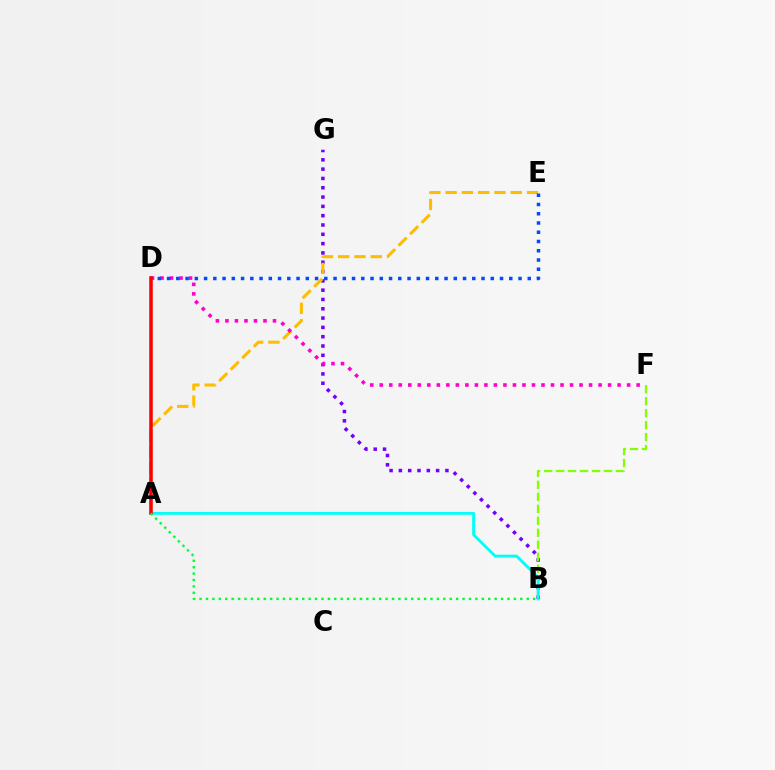{('B', 'G'): [{'color': '#7200ff', 'line_style': 'dotted', 'thickness': 2.53}], ('B', 'F'): [{'color': '#84ff00', 'line_style': 'dashed', 'thickness': 1.63}], ('A', 'E'): [{'color': '#ffbd00', 'line_style': 'dashed', 'thickness': 2.21}], ('A', 'B'): [{'color': '#00fff6', 'line_style': 'solid', 'thickness': 2.06}, {'color': '#00ff39', 'line_style': 'dotted', 'thickness': 1.74}], ('D', 'F'): [{'color': '#ff00cf', 'line_style': 'dotted', 'thickness': 2.59}], ('A', 'D'): [{'color': '#ff0000', 'line_style': 'solid', 'thickness': 2.54}], ('D', 'E'): [{'color': '#004bff', 'line_style': 'dotted', 'thickness': 2.51}]}